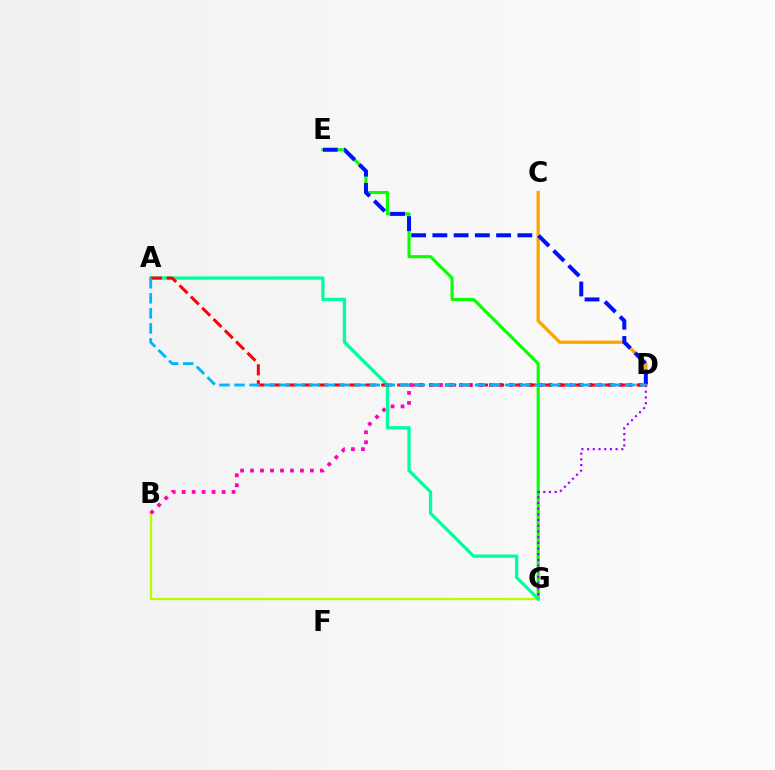{('B', 'G'): [{'color': '#b3ff00', 'line_style': 'solid', 'thickness': 1.63}], ('C', 'D'): [{'color': '#ffa500', 'line_style': 'solid', 'thickness': 2.39}], ('B', 'D'): [{'color': '#ff00bd', 'line_style': 'dotted', 'thickness': 2.71}], ('E', 'G'): [{'color': '#08ff00', 'line_style': 'solid', 'thickness': 2.23}], ('D', 'E'): [{'color': '#0010ff', 'line_style': 'dashed', 'thickness': 2.89}], ('A', 'G'): [{'color': '#00ff9d', 'line_style': 'solid', 'thickness': 2.37}], ('D', 'G'): [{'color': '#9b00ff', 'line_style': 'dotted', 'thickness': 1.55}], ('A', 'D'): [{'color': '#ff0000', 'line_style': 'dashed', 'thickness': 2.17}, {'color': '#00b5ff', 'line_style': 'dashed', 'thickness': 2.04}]}